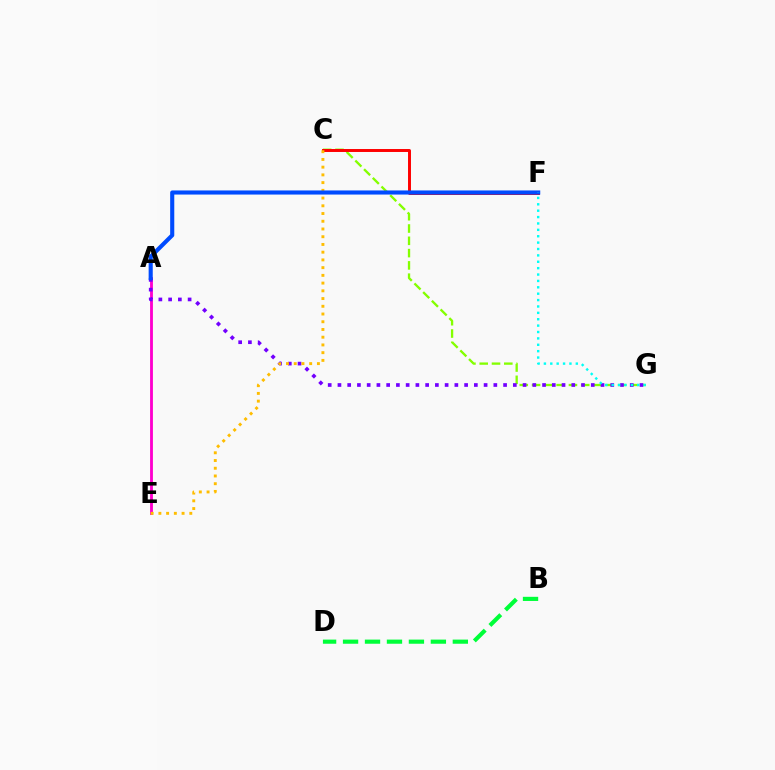{('C', 'G'): [{'color': '#84ff00', 'line_style': 'dashed', 'thickness': 1.67}], ('A', 'E'): [{'color': '#ff00cf', 'line_style': 'solid', 'thickness': 2.04}], ('C', 'F'): [{'color': '#ff0000', 'line_style': 'solid', 'thickness': 2.12}], ('A', 'G'): [{'color': '#7200ff', 'line_style': 'dotted', 'thickness': 2.65}], ('C', 'E'): [{'color': '#ffbd00', 'line_style': 'dotted', 'thickness': 2.1}], ('A', 'F'): [{'color': '#004bff', 'line_style': 'solid', 'thickness': 2.96}], ('F', 'G'): [{'color': '#00fff6', 'line_style': 'dotted', 'thickness': 1.73}], ('B', 'D'): [{'color': '#00ff39', 'line_style': 'dashed', 'thickness': 2.98}]}